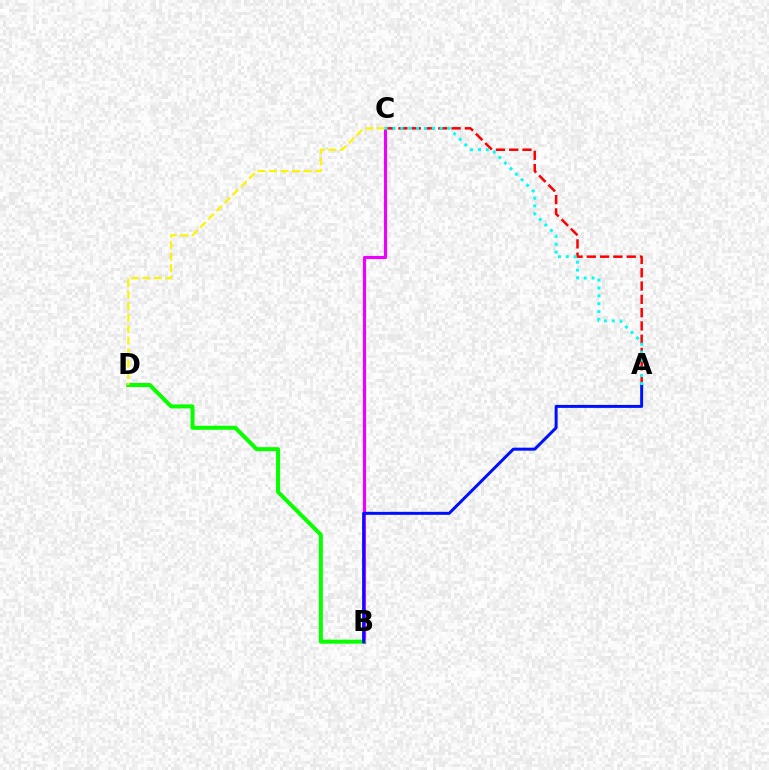{('A', 'C'): [{'color': '#ff0000', 'line_style': 'dashed', 'thickness': 1.81}, {'color': '#00fff6', 'line_style': 'dotted', 'thickness': 2.14}], ('B', 'C'): [{'color': '#ee00ff', 'line_style': 'solid', 'thickness': 2.25}], ('B', 'D'): [{'color': '#08ff00', 'line_style': 'solid', 'thickness': 2.89}], ('A', 'B'): [{'color': '#0010ff', 'line_style': 'solid', 'thickness': 2.16}], ('C', 'D'): [{'color': '#fcf500', 'line_style': 'dashed', 'thickness': 1.57}]}